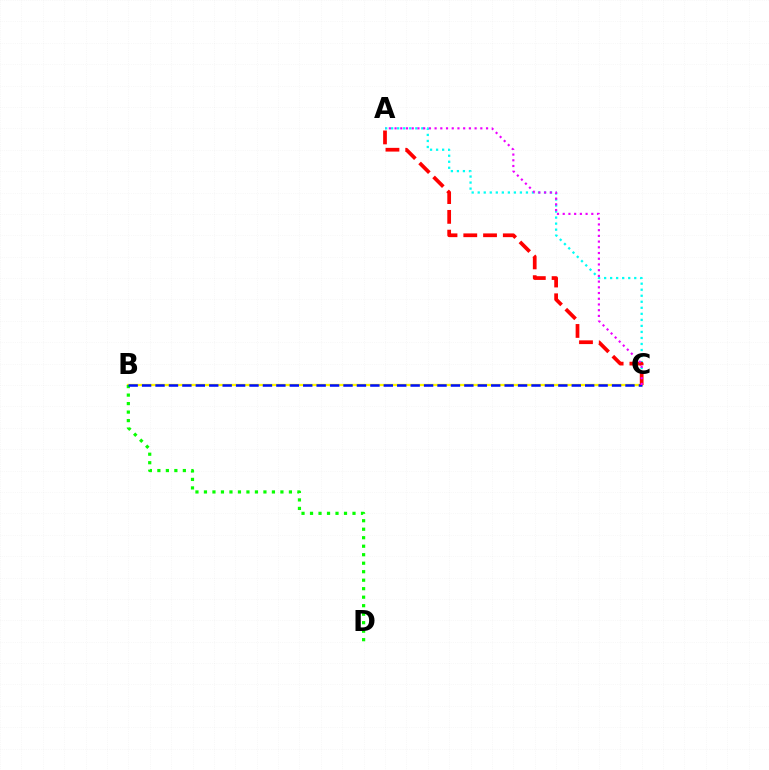{('A', 'C'): [{'color': '#00fff6', 'line_style': 'dotted', 'thickness': 1.64}, {'color': '#ff0000', 'line_style': 'dashed', 'thickness': 2.68}, {'color': '#ee00ff', 'line_style': 'dotted', 'thickness': 1.55}], ('B', 'C'): [{'color': '#fcf500', 'line_style': 'solid', 'thickness': 1.65}, {'color': '#0010ff', 'line_style': 'dashed', 'thickness': 1.82}], ('B', 'D'): [{'color': '#08ff00', 'line_style': 'dotted', 'thickness': 2.31}]}